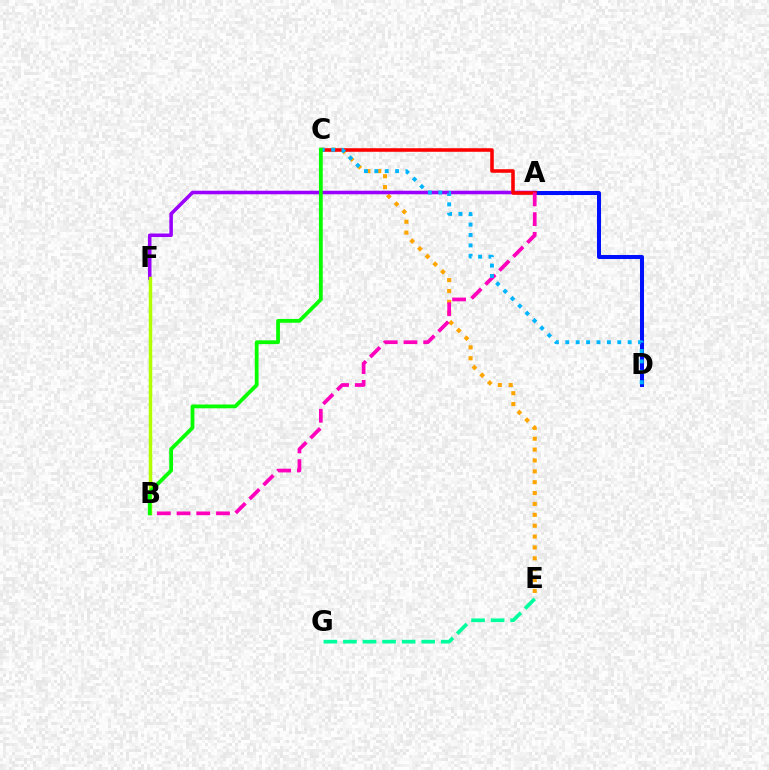{('C', 'E'): [{'color': '#ffa500', 'line_style': 'dotted', 'thickness': 2.95}], ('A', 'F'): [{'color': '#9b00ff', 'line_style': 'solid', 'thickness': 2.56}], ('B', 'F'): [{'color': '#b3ff00', 'line_style': 'solid', 'thickness': 2.5}], ('A', 'D'): [{'color': '#0010ff', 'line_style': 'solid', 'thickness': 2.91}], ('A', 'C'): [{'color': '#ff0000', 'line_style': 'solid', 'thickness': 2.57}], ('E', 'G'): [{'color': '#00ff9d', 'line_style': 'dashed', 'thickness': 2.66}], ('A', 'B'): [{'color': '#ff00bd', 'line_style': 'dashed', 'thickness': 2.68}], ('C', 'D'): [{'color': '#00b5ff', 'line_style': 'dotted', 'thickness': 2.83}], ('B', 'C'): [{'color': '#08ff00', 'line_style': 'solid', 'thickness': 2.73}]}